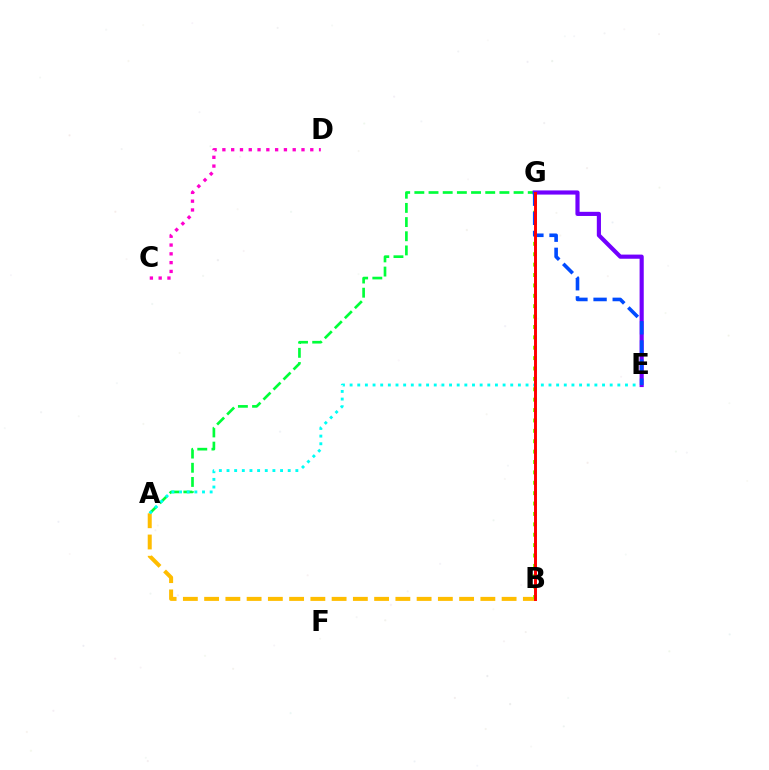{('C', 'D'): [{'color': '#ff00cf', 'line_style': 'dotted', 'thickness': 2.39}], ('A', 'G'): [{'color': '#00ff39', 'line_style': 'dashed', 'thickness': 1.93}], ('A', 'B'): [{'color': '#ffbd00', 'line_style': 'dashed', 'thickness': 2.89}], ('B', 'G'): [{'color': '#84ff00', 'line_style': 'dotted', 'thickness': 2.82}, {'color': '#ff0000', 'line_style': 'solid', 'thickness': 2.12}], ('A', 'E'): [{'color': '#00fff6', 'line_style': 'dotted', 'thickness': 2.08}], ('E', 'G'): [{'color': '#7200ff', 'line_style': 'solid', 'thickness': 2.99}, {'color': '#004bff', 'line_style': 'dashed', 'thickness': 2.6}]}